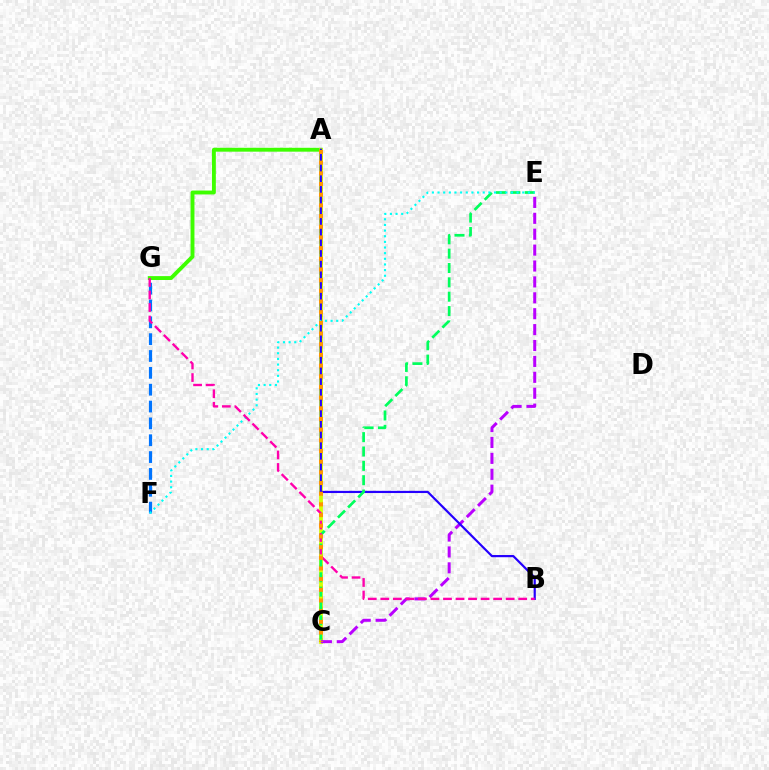{('A', 'G'): [{'color': '#3dff00', 'line_style': 'solid', 'thickness': 2.8}], ('A', 'C'): [{'color': '#ff0000', 'line_style': 'dotted', 'thickness': 2.85}, {'color': '#d1ff00', 'line_style': 'solid', 'thickness': 2.71}, {'color': '#ff9400', 'line_style': 'dotted', 'thickness': 2.9}], ('F', 'G'): [{'color': '#0074ff', 'line_style': 'dashed', 'thickness': 2.29}], ('C', 'E'): [{'color': '#b900ff', 'line_style': 'dashed', 'thickness': 2.16}, {'color': '#00ff5c', 'line_style': 'dashed', 'thickness': 1.95}], ('A', 'B'): [{'color': '#2500ff', 'line_style': 'solid', 'thickness': 1.58}], ('E', 'F'): [{'color': '#00fff6', 'line_style': 'dotted', 'thickness': 1.53}], ('B', 'G'): [{'color': '#ff00ac', 'line_style': 'dashed', 'thickness': 1.7}]}